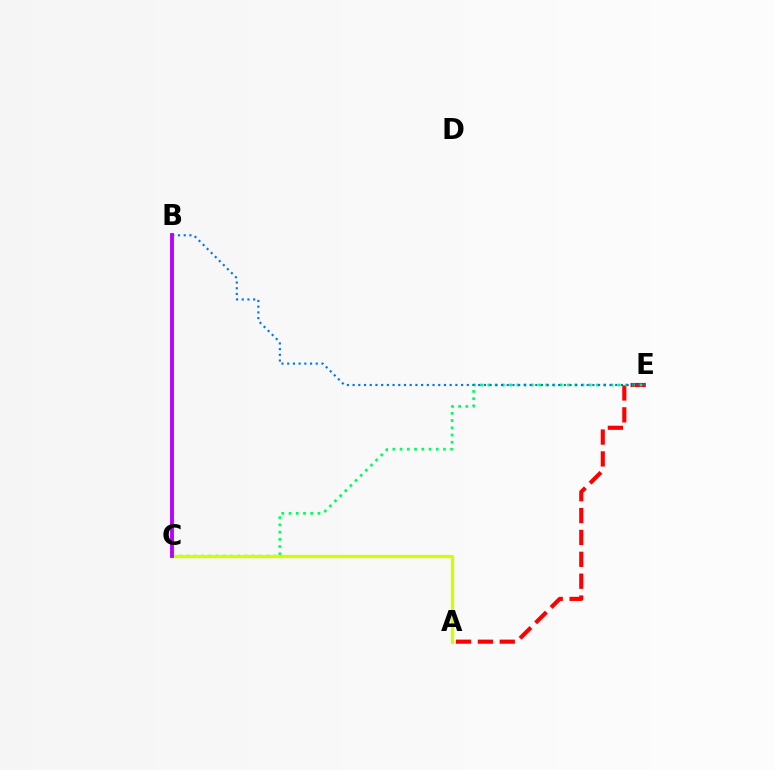{('A', 'E'): [{'color': '#ff0000', 'line_style': 'dashed', 'thickness': 2.97}], ('C', 'E'): [{'color': '#00ff5c', 'line_style': 'dotted', 'thickness': 1.97}], ('A', 'C'): [{'color': '#d1ff00', 'line_style': 'solid', 'thickness': 2.35}], ('B', 'E'): [{'color': '#0074ff', 'line_style': 'dotted', 'thickness': 1.55}], ('B', 'C'): [{'color': '#b900ff', 'line_style': 'solid', 'thickness': 2.78}]}